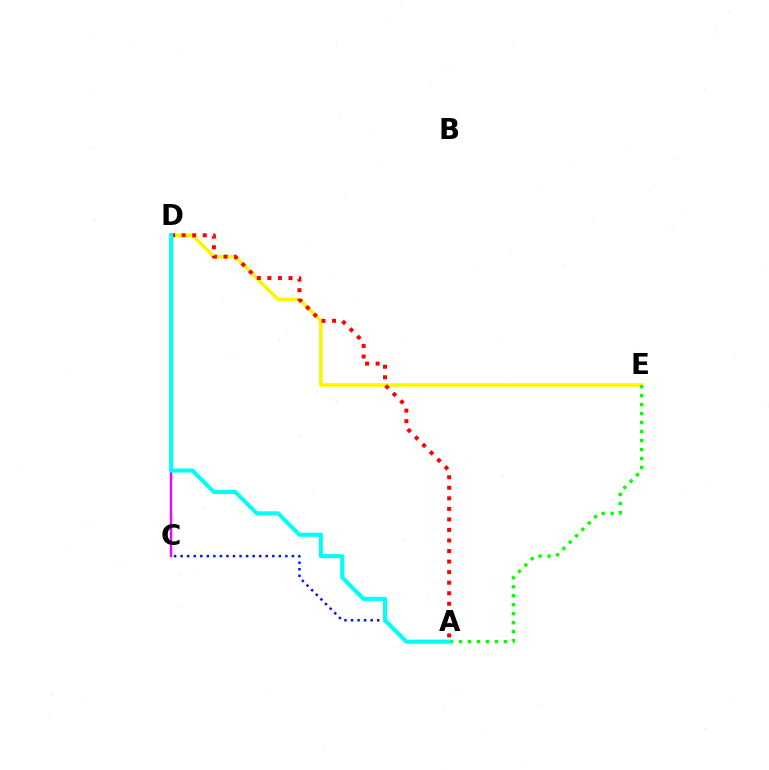{('D', 'E'): [{'color': '#fcf500', 'line_style': 'solid', 'thickness': 2.53}], ('A', 'C'): [{'color': '#0010ff', 'line_style': 'dotted', 'thickness': 1.78}], ('C', 'D'): [{'color': '#ee00ff', 'line_style': 'solid', 'thickness': 1.73}], ('A', 'D'): [{'color': '#ff0000', 'line_style': 'dotted', 'thickness': 2.86}, {'color': '#00fff6', 'line_style': 'solid', 'thickness': 2.94}], ('A', 'E'): [{'color': '#08ff00', 'line_style': 'dotted', 'thickness': 2.44}]}